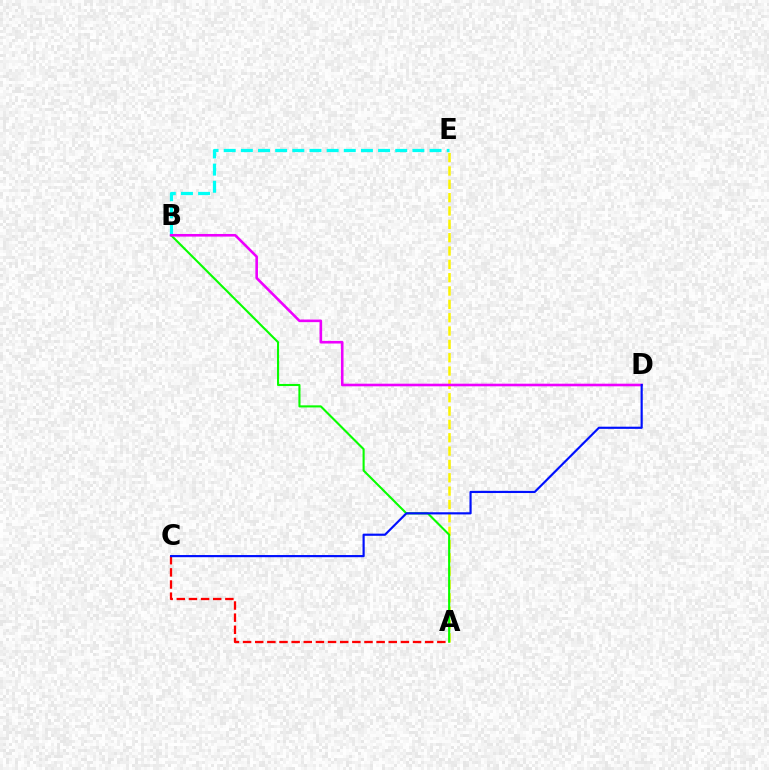{('A', 'C'): [{'color': '#ff0000', 'line_style': 'dashed', 'thickness': 1.65}], ('A', 'E'): [{'color': '#fcf500', 'line_style': 'dashed', 'thickness': 1.81}], ('A', 'B'): [{'color': '#08ff00', 'line_style': 'solid', 'thickness': 1.51}], ('B', 'E'): [{'color': '#00fff6', 'line_style': 'dashed', 'thickness': 2.33}], ('B', 'D'): [{'color': '#ee00ff', 'line_style': 'solid', 'thickness': 1.88}], ('C', 'D'): [{'color': '#0010ff', 'line_style': 'solid', 'thickness': 1.56}]}